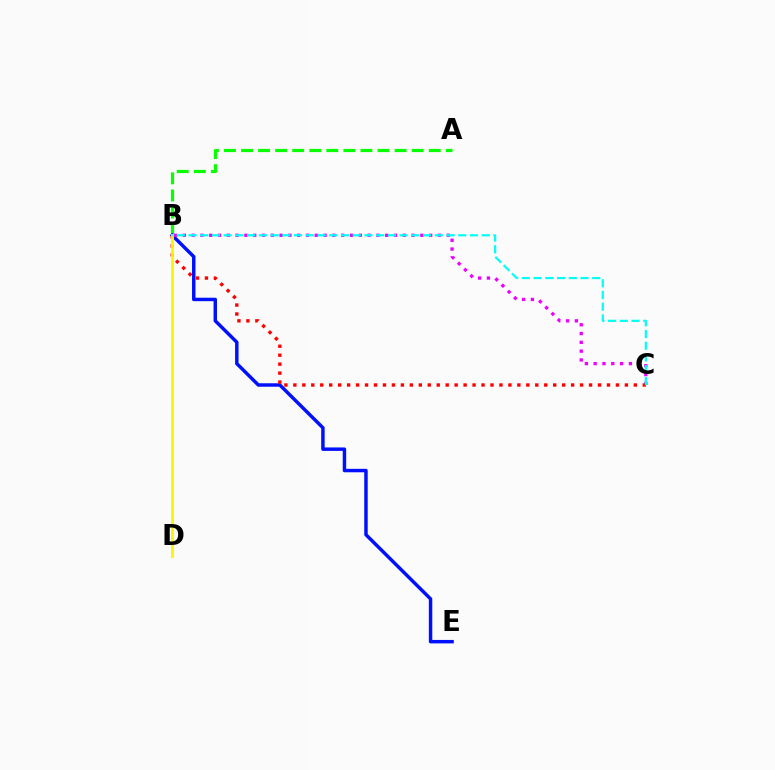{('A', 'B'): [{'color': '#08ff00', 'line_style': 'dashed', 'thickness': 2.32}], ('B', 'E'): [{'color': '#0010ff', 'line_style': 'solid', 'thickness': 2.49}], ('B', 'C'): [{'color': '#ee00ff', 'line_style': 'dotted', 'thickness': 2.39}, {'color': '#ff0000', 'line_style': 'dotted', 'thickness': 2.43}, {'color': '#00fff6', 'line_style': 'dashed', 'thickness': 1.59}], ('B', 'D'): [{'color': '#fcf500', 'line_style': 'solid', 'thickness': 2.04}]}